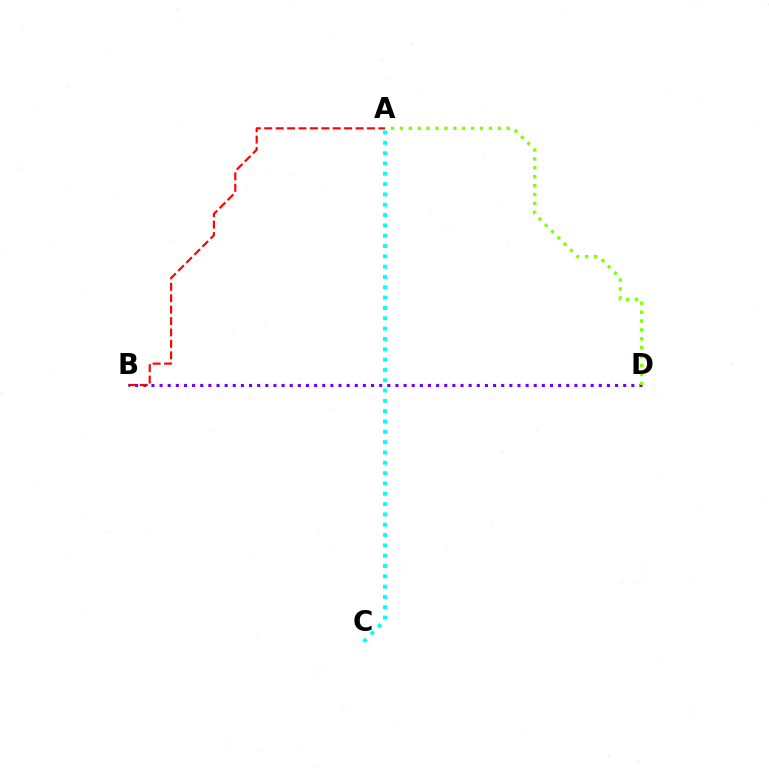{('A', 'C'): [{'color': '#00fff6', 'line_style': 'dotted', 'thickness': 2.8}], ('B', 'D'): [{'color': '#7200ff', 'line_style': 'dotted', 'thickness': 2.21}], ('A', 'D'): [{'color': '#84ff00', 'line_style': 'dotted', 'thickness': 2.42}], ('A', 'B'): [{'color': '#ff0000', 'line_style': 'dashed', 'thickness': 1.55}]}